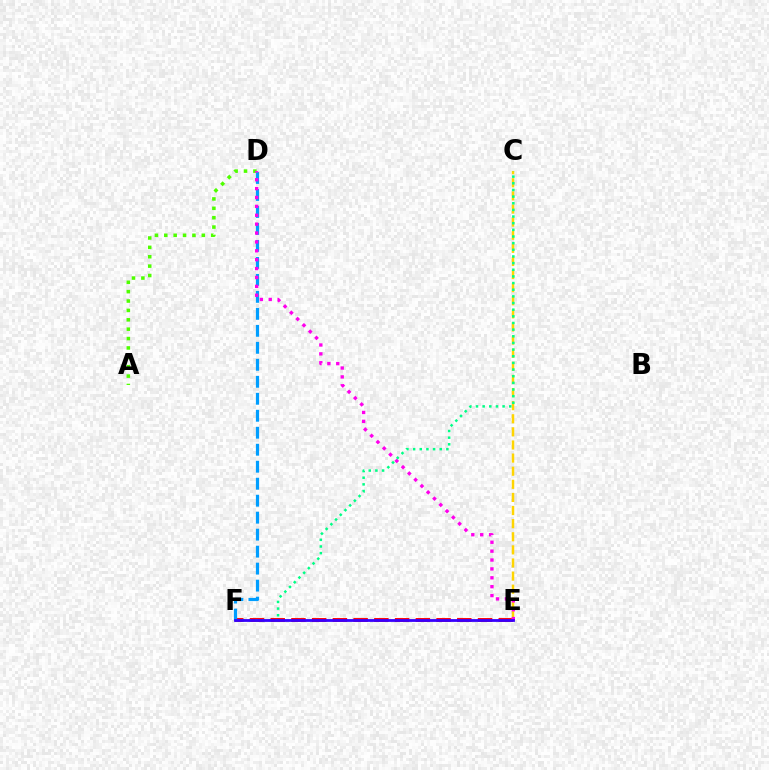{('E', 'F'): [{'color': '#ff0000', 'line_style': 'dashed', 'thickness': 2.82}, {'color': '#3700ff', 'line_style': 'solid', 'thickness': 2.01}], ('C', 'E'): [{'color': '#ffd500', 'line_style': 'dashed', 'thickness': 1.78}], ('D', 'F'): [{'color': '#009eff', 'line_style': 'dashed', 'thickness': 2.31}], ('A', 'D'): [{'color': '#4fff00', 'line_style': 'dotted', 'thickness': 2.55}], ('D', 'E'): [{'color': '#ff00ed', 'line_style': 'dotted', 'thickness': 2.41}], ('C', 'F'): [{'color': '#00ff86', 'line_style': 'dotted', 'thickness': 1.81}]}